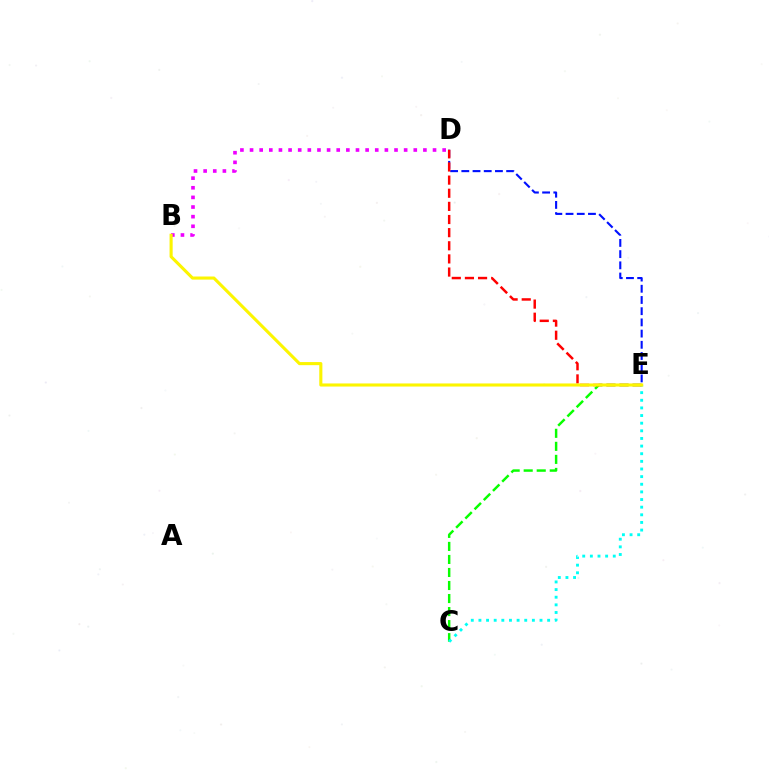{('C', 'E'): [{'color': '#08ff00', 'line_style': 'dashed', 'thickness': 1.77}, {'color': '#00fff6', 'line_style': 'dotted', 'thickness': 2.07}], ('D', 'E'): [{'color': '#0010ff', 'line_style': 'dashed', 'thickness': 1.52}, {'color': '#ff0000', 'line_style': 'dashed', 'thickness': 1.78}], ('B', 'D'): [{'color': '#ee00ff', 'line_style': 'dotted', 'thickness': 2.62}], ('B', 'E'): [{'color': '#fcf500', 'line_style': 'solid', 'thickness': 2.23}]}